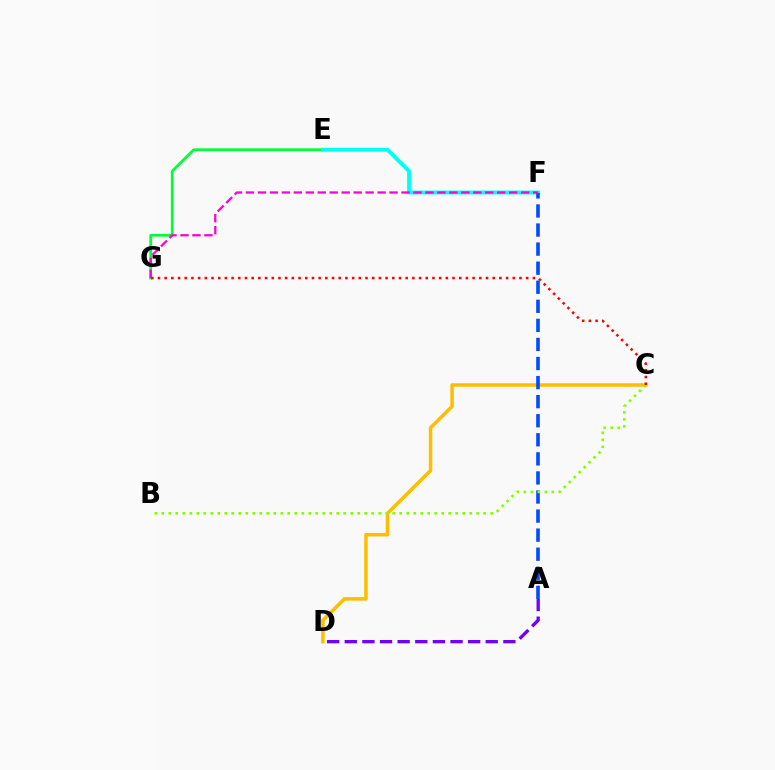{('E', 'G'): [{'color': '#00ff39', 'line_style': 'solid', 'thickness': 1.98}], ('E', 'F'): [{'color': '#00fff6', 'line_style': 'solid', 'thickness': 2.79}], ('A', 'D'): [{'color': '#7200ff', 'line_style': 'dashed', 'thickness': 2.39}], ('C', 'D'): [{'color': '#ffbd00', 'line_style': 'solid', 'thickness': 2.53}], ('A', 'F'): [{'color': '#004bff', 'line_style': 'dashed', 'thickness': 2.59}], ('B', 'C'): [{'color': '#84ff00', 'line_style': 'dotted', 'thickness': 1.9}], ('F', 'G'): [{'color': '#ff00cf', 'line_style': 'dashed', 'thickness': 1.63}], ('C', 'G'): [{'color': '#ff0000', 'line_style': 'dotted', 'thickness': 1.82}]}